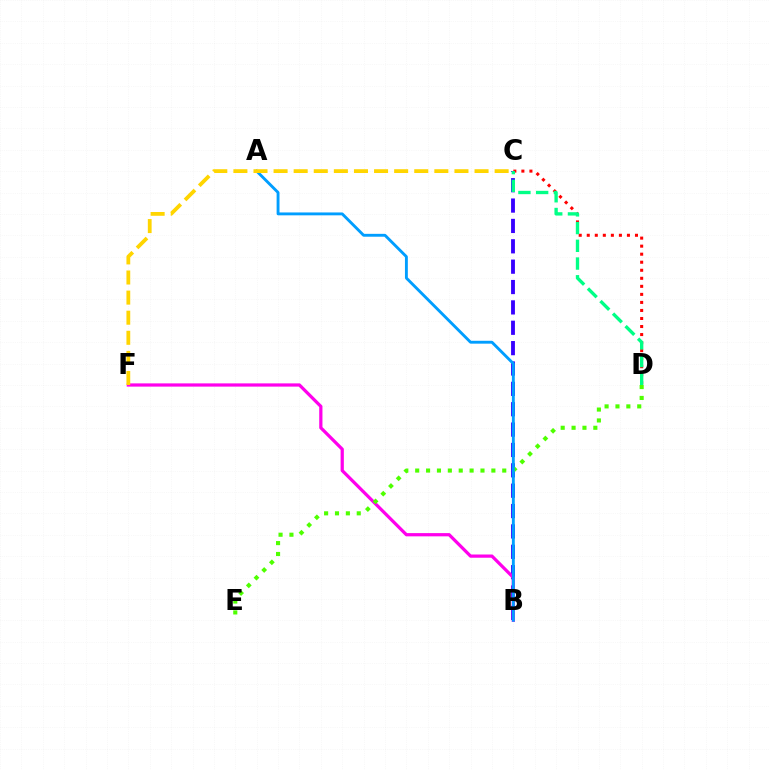{('C', 'D'): [{'color': '#ff0000', 'line_style': 'dotted', 'thickness': 2.18}, {'color': '#00ff86', 'line_style': 'dashed', 'thickness': 2.41}], ('B', 'C'): [{'color': '#3700ff', 'line_style': 'dashed', 'thickness': 2.77}], ('B', 'F'): [{'color': '#ff00ed', 'line_style': 'solid', 'thickness': 2.33}], ('D', 'E'): [{'color': '#4fff00', 'line_style': 'dotted', 'thickness': 2.96}], ('A', 'B'): [{'color': '#009eff', 'line_style': 'solid', 'thickness': 2.07}], ('C', 'F'): [{'color': '#ffd500', 'line_style': 'dashed', 'thickness': 2.73}]}